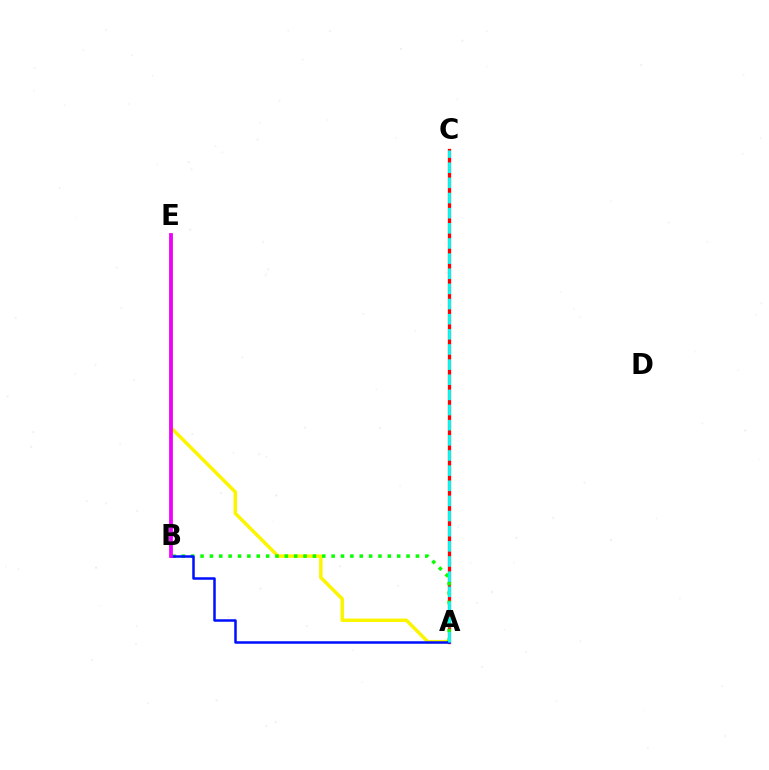{('A', 'C'): [{'color': '#ff0000', 'line_style': 'solid', 'thickness': 2.36}, {'color': '#00fff6', 'line_style': 'dashed', 'thickness': 2.06}], ('A', 'E'): [{'color': '#fcf500', 'line_style': 'solid', 'thickness': 2.5}], ('A', 'B'): [{'color': '#08ff00', 'line_style': 'dotted', 'thickness': 2.54}, {'color': '#0010ff', 'line_style': 'solid', 'thickness': 1.8}], ('B', 'E'): [{'color': '#ee00ff', 'line_style': 'solid', 'thickness': 2.7}]}